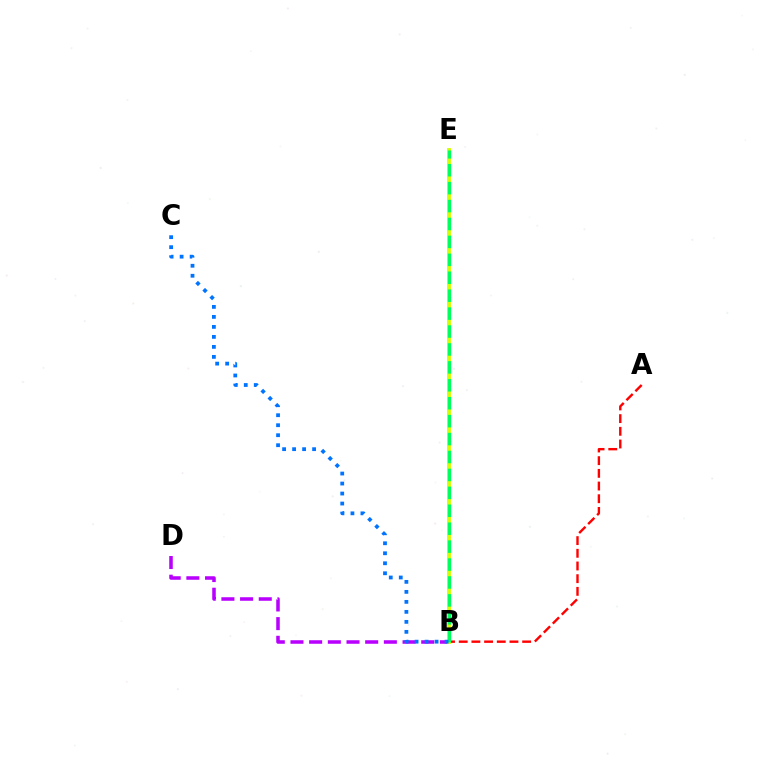{('B', 'D'): [{'color': '#b900ff', 'line_style': 'dashed', 'thickness': 2.54}], ('A', 'B'): [{'color': '#ff0000', 'line_style': 'dashed', 'thickness': 1.72}], ('B', 'E'): [{'color': '#d1ff00', 'line_style': 'solid', 'thickness': 2.77}, {'color': '#00ff5c', 'line_style': 'dashed', 'thickness': 2.43}], ('B', 'C'): [{'color': '#0074ff', 'line_style': 'dotted', 'thickness': 2.72}]}